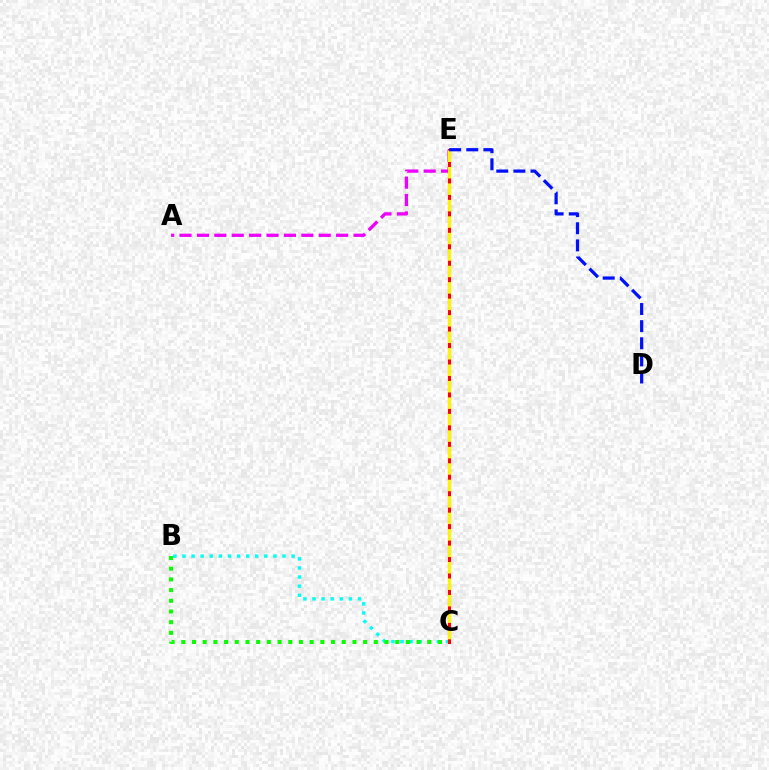{('A', 'E'): [{'color': '#ee00ff', 'line_style': 'dashed', 'thickness': 2.36}], ('B', 'C'): [{'color': '#00fff6', 'line_style': 'dotted', 'thickness': 2.47}, {'color': '#08ff00', 'line_style': 'dotted', 'thickness': 2.91}], ('C', 'E'): [{'color': '#ff0000', 'line_style': 'solid', 'thickness': 2.23}, {'color': '#fcf500', 'line_style': 'dashed', 'thickness': 2.24}], ('D', 'E'): [{'color': '#0010ff', 'line_style': 'dashed', 'thickness': 2.33}]}